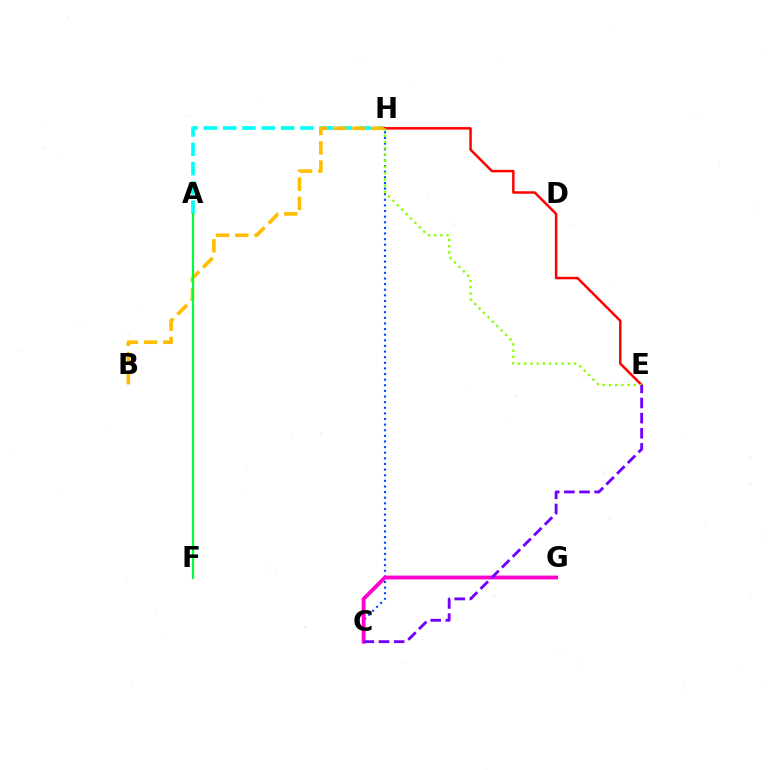{('C', 'H'): [{'color': '#004bff', 'line_style': 'dotted', 'thickness': 1.53}], ('A', 'H'): [{'color': '#00fff6', 'line_style': 'dashed', 'thickness': 2.62}], ('B', 'H'): [{'color': '#ffbd00', 'line_style': 'dashed', 'thickness': 2.61}], ('E', 'H'): [{'color': '#ff0000', 'line_style': 'solid', 'thickness': 1.79}, {'color': '#84ff00', 'line_style': 'dotted', 'thickness': 1.69}], ('A', 'F'): [{'color': '#00ff39', 'line_style': 'solid', 'thickness': 1.55}], ('C', 'G'): [{'color': '#ff00cf', 'line_style': 'solid', 'thickness': 2.76}], ('C', 'E'): [{'color': '#7200ff', 'line_style': 'dashed', 'thickness': 2.06}]}